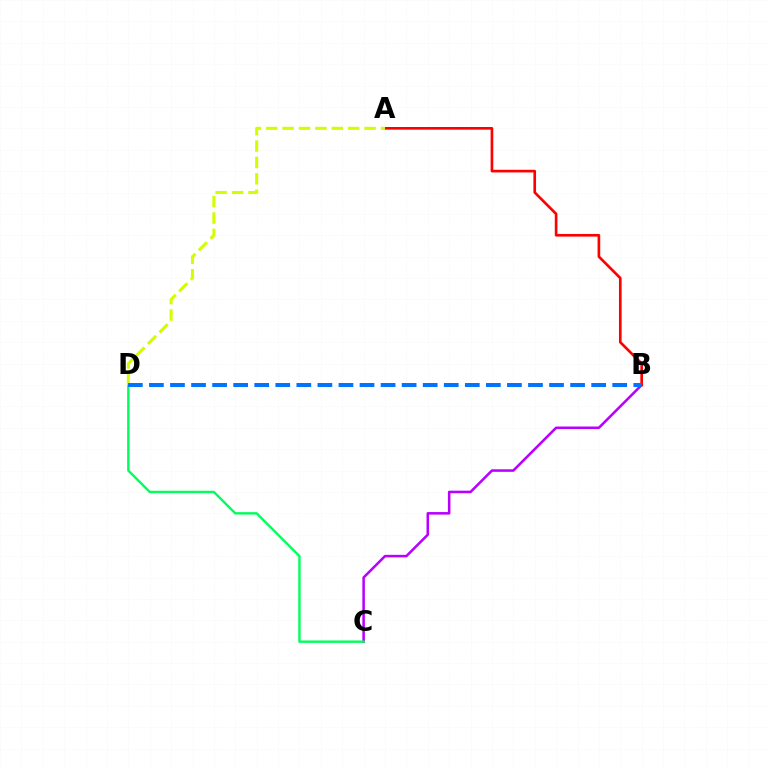{('B', 'C'): [{'color': '#b900ff', 'line_style': 'solid', 'thickness': 1.83}], ('C', 'D'): [{'color': '#00ff5c', 'line_style': 'solid', 'thickness': 1.73}], ('A', 'B'): [{'color': '#ff0000', 'line_style': 'solid', 'thickness': 1.91}], ('A', 'D'): [{'color': '#d1ff00', 'line_style': 'dashed', 'thickness': 2.23}], ('B', 'D'): [{'color': '#0074ff', 'line_style': 'dashed', 'thickness': 2.86}]}